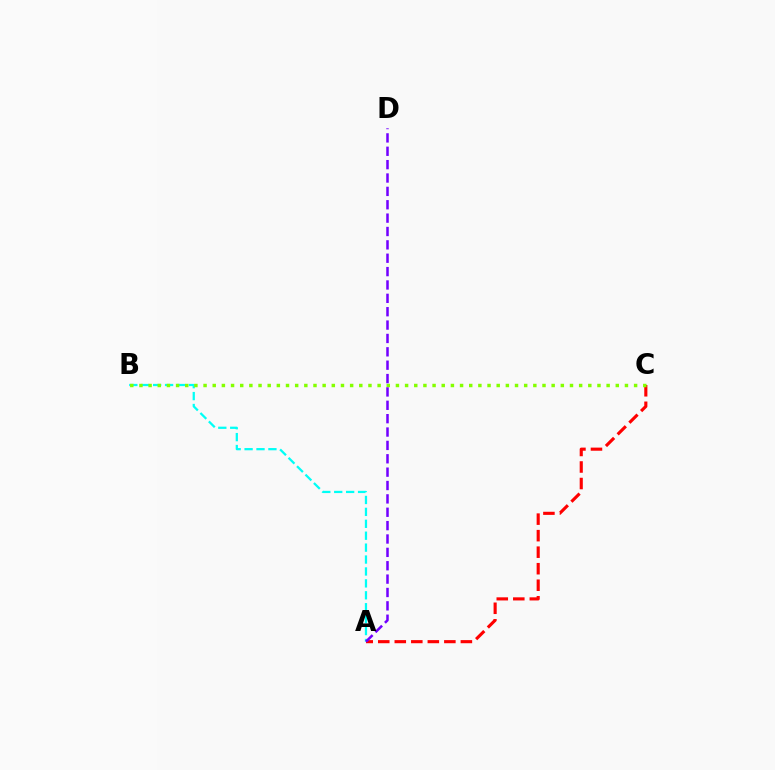{('A', 'C'): [{'color': '#ff0000', 'line_style': 'dashed', 'thickness': 2.24}], ('A', 'B'): [{'color': '#00fff6', 'line_style': 'dashed', 'thickness': 1.62}], ('B', 'C'): [{'color': '#84ff00', 'line_style': 'dotted', 'thickness': 2.49}], ('A', 'D'): [{'color': '#7200ff', 'line_style': 'dashed', 'thickness': 1.82}]}